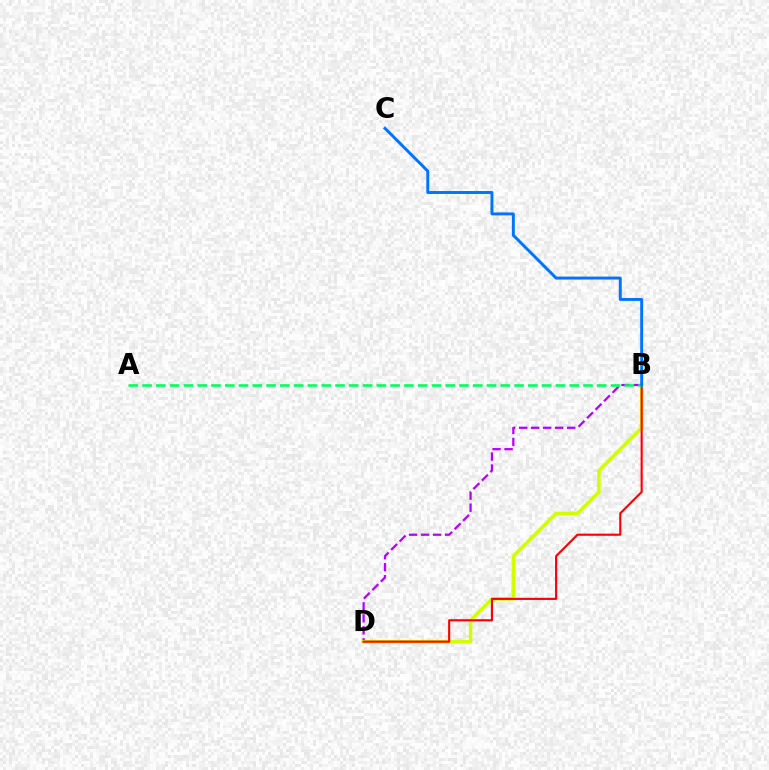{('B', 'D'): [{'color': '#b900ff', 'line_style': 'dashed', 'thickness': 1.63}, {'color': '#d1ff00', 'line_style': 'solid', 'thickness': 2.52}, {'color': '#ff0000', 'line_style': 'solid', 'thickness': 1.53}], ('A', 'B'): [{'color': '#00ff5c', 'line_style': 'dashed', 'thickness': 1.87}], ('B', 'C'): [{'color': '#0074ff', 'line_style': 'solid', 'thickness': 2.11}]}